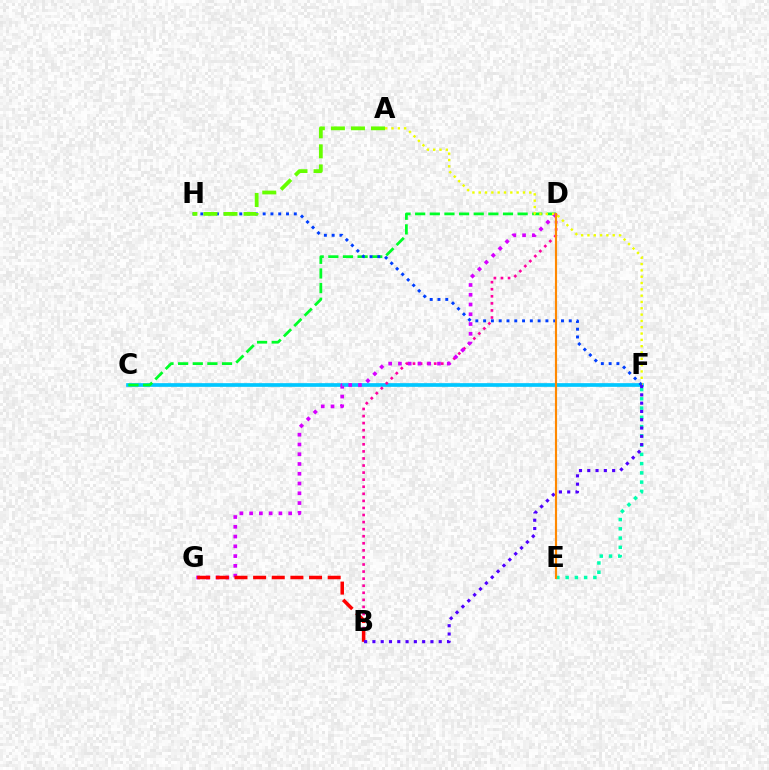{('C', 'F'): [{'color': '#00c7ff', 'line_style': 'solid', 'thickness': 2.66}], ('C', 'D'): [{'color': '#00ff27', 'line_style': 'dashed', 'thickness': 1.99}], ('B', 'D'): [{'color': '#ff00a0', 'line_style': 'dotted', 'thickness': 1.92}], ('E', 'F'): [{'color': '#00ffaf', 'line_style': 'dotted', 'thickness': 2.52}], ('D', 'G'): [{'color': '#d600ff', 'line_style': 'dotted', 'thickness': 2.65}], ('A', 'F'): [{'color': '#eeff00', 'line_style': 'dotted', 'thickness': 1.72}], ('B', 'G'): [{'color': '#ff0000', 'line_style': 'dashed', 'thickness': 2.53}], ('F', 'H'): [{'color': '#003fff', 'line_style': 'dotted', 'thickness': 2.12}], ('B', 'F'): [{'color': '#4f00ff', 'line_style': 'dotted', 'thickness': 2.25}], ('D', 'E'): [{'color': '#ff8800', 'line_style': 'solid', 'thickness': 1.56}], ('A', 'H'): [{'color': '#66ff00', 'line_style': 'dashed', 'thickness': 2.72}]}